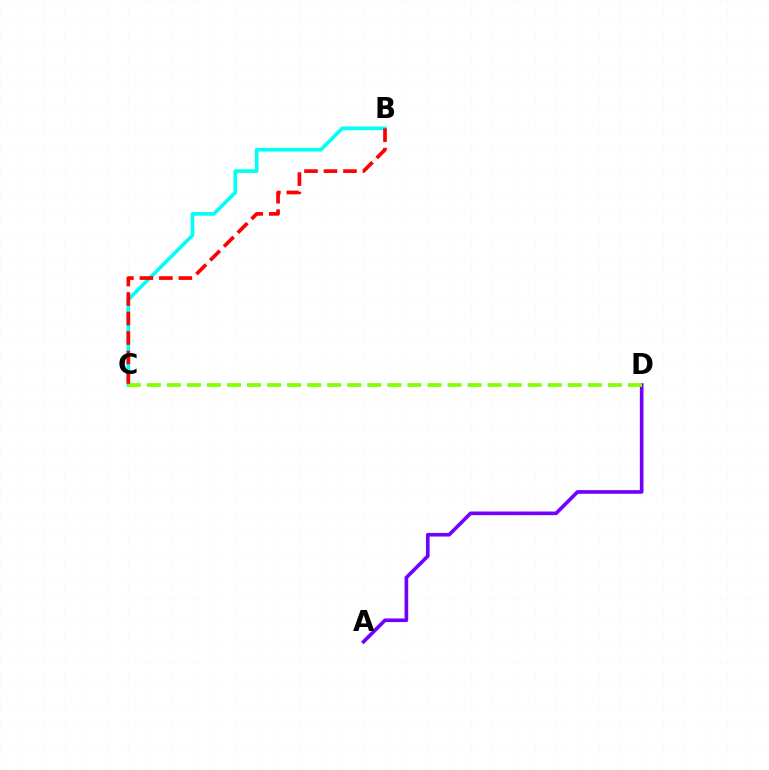{('B', 'C'): [{'color': '#00fff6', 'line_style': 'solid', 'thickness': 2.63}, {'color': '#ff0000', 'line_style': 'dashed', 'thickness': 2.65}], ('A', 'D'): [{'color': '#7200ff', 'line_style': 'solid', 'thickness': 2.62}], ('C', 'D'): [{'color': '#84ff00', 'line_style': 'dashed', 'thickness': 2.72}]}